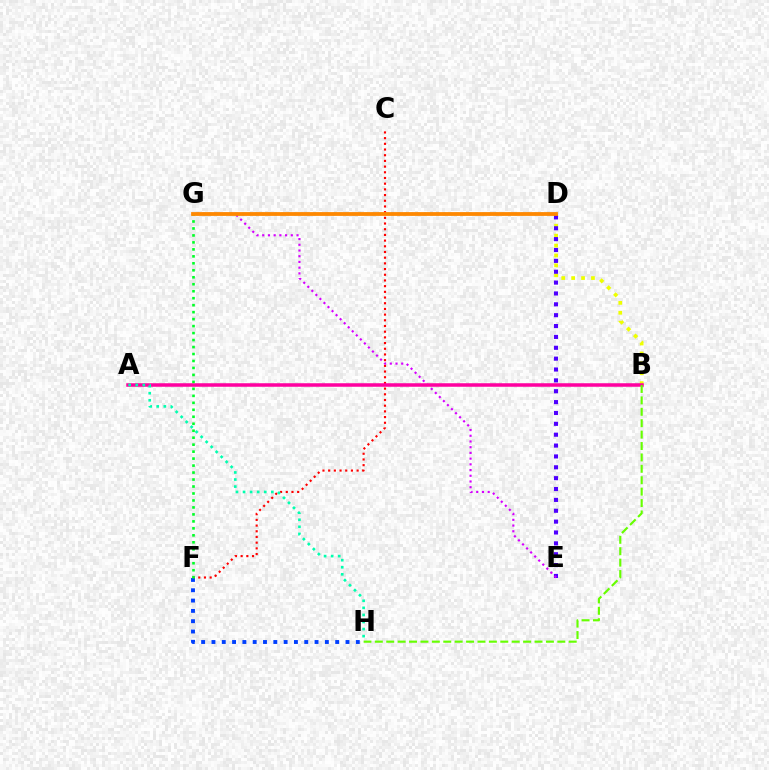{('B', 'D'): [{'color': '#eeff00', 'line_style': 'dotted', 'thickness': 2.69}], ('C', 'F'): [{'color': '#ff0000', 'line_style': 'dotted', 'thickness': 1.55}], ('D', 'E'): [{'color': '#4f00ff', 'line_style': 'dotted', 'thickness': 2.95}], ('F', 'H'): [{'color': '#003fff', 'line_style': 'dotted', 'thickness': 2.8}], ('E', 'G'): [{'color': '#d600ff', 'line_style': 'dotted', 'thickness': 1.55}], ('A', 'B'): [{'color': '#ff00a0', 'line_style': 'solid', 'thickness': 2.53}], ('F', 'G'): [{'color': '#00ff27', 'line_style': 'dotted', 'thickness': 1.89}], ('A', 'H'): [{'color': '#00ffaf', 'line_style': 'dotted', 'thickness': 1.92}], ('D', 'G'): [{'color': '#00c7ff', 'line_style': 'dotted', 'thickness': 1.76}, {'color': '#ff8800', 'line_style': 'solid', 'thickness': 2.73}], ('B', 'H'): [{'color': '#66ff00', 'line_style': 'dashed', 'thickness': 1.55}]}